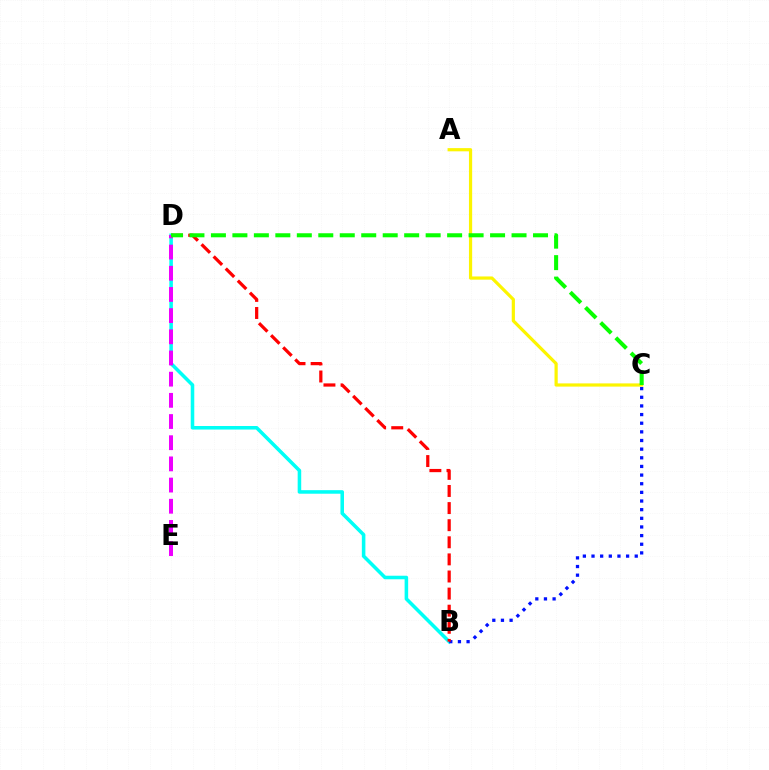{('B', 'D'): [{'color': '#00fff6', 'line_style': 'solid', 'thickness': 2.56}, {'color': '#ff0000', 'line_style': 'dashed', 'thickness': 2.32}], ('B', 'C'): [{'color': '#0010ff', 'line_style': 'dotted', 'thickness': 2.35}], ('D', 'E'): [{'color': '#ee00ff', 'line_style': 'dashed', 'thickness': 2.88}], ('A', 'C'): [{'color': '#fcf500', 'line_style': 'solid', 'thickness': 2.3}], ('C', 'D'): [{'color': '#08ff00', 'line_style': 'dashed', 'thickness': 2.92}]}